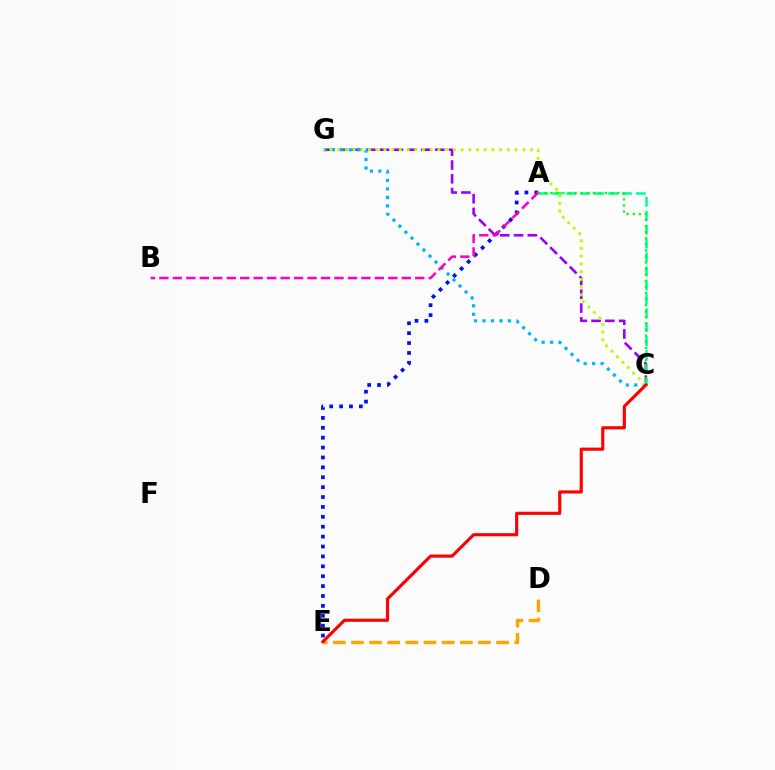{('A', 'E'): [{'color': '#0010ff', 'line_style': 'dotted', 'thickness': 2.69}], ('C', 'G'): [{'color': '#9b00ff', 'line_style': 'dashed', 'thickness': 1.87}, {'color': '#00b5ff', 'line_style': 'dotted', 'thickness': 2.31}, {'color': '#b3ff00', 'line_style': 'dotted', 'thickness': 2.1}], ('D', 'E'): [{'color': '#ffa500', 'line_style': 'dashed', 'thickness': 2.46}], ('A', 'C'): [{'color': '#00ff9d', 'line_style': 'dashed', 'thickness': 1.89}, {'color': '#08ff00', 'line_style': 'dotted', 'thickness': 1.65}], ('C', 'E'): [{'color': '#ff0000', 'line_style': 'solid', 'thickness': 2.26}], ('A', 'B'): [{'color': '#ff00bd', 'line_style': 'dashed', 'thickness': 1.83}]}